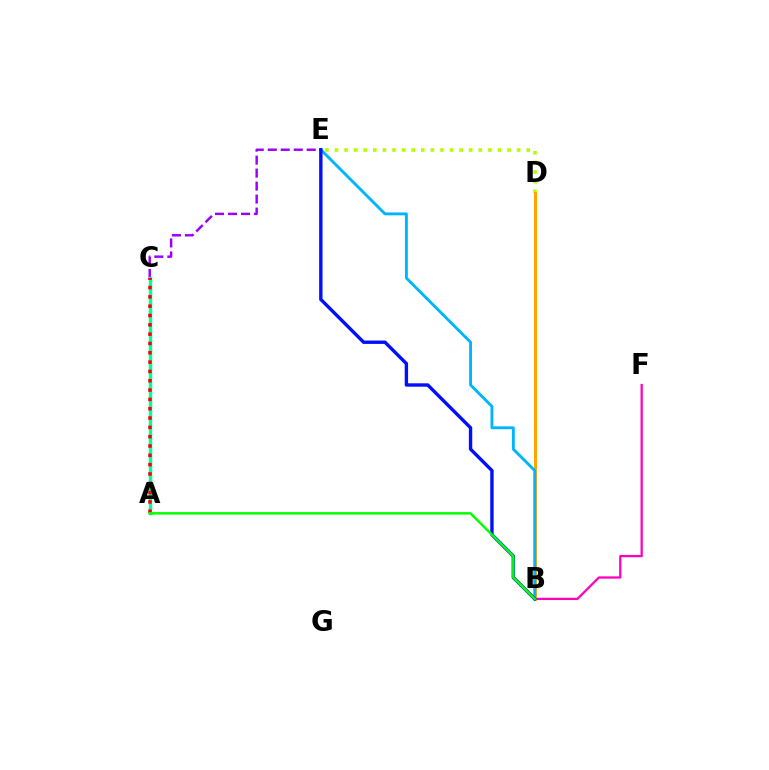{('C', 'E'): [{'color': '#9b00ff', 'line_style': 'dashed', 'thickness': 1.76}], ('B', 'F'): [{'color': '#ff00bd', 'line_style': 'solid', 'thickness': 1.63}], ('A', 'C'): [{'color': '#00ff9d', 'line_style': 'solid', 'thickness': 2.49}, {'color': '#ff0000', 'line_style': 'dotted', 'thickness': 2.53}], ('D', 'E'): [{'color': '#b3ff00', 'line_style': 'dotted', 'thickness': 2.61}], ('B', 'D'): [{'color': '#ffa500', 'line_style': 'solid', 'thickness': 2.16}], ('B', 'E'): [{'color': '#00b5ff', 'line_style': 'solid', 'thickness': 2.07}, {'color': '#0010ff', 'line_style': 'solid', 'thickness': 2.44}], ('A', 'B'): [{'color': '#08ff00', 'line_style': 'solid', 'thickness': 1.8}]}